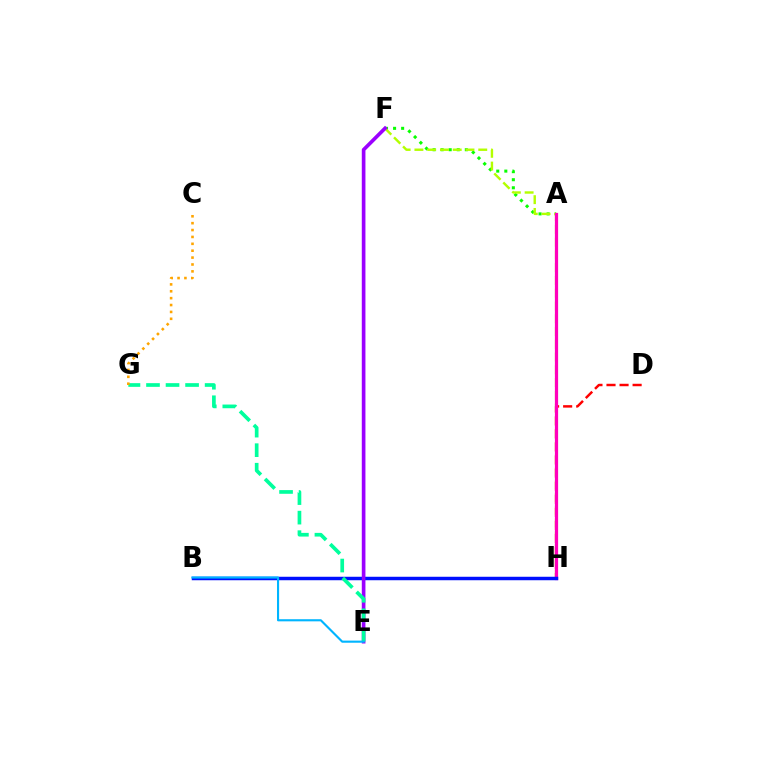{('A', 'F'): [{'color': '#08ff00', 'line_style': 'dotted', 'thickness': 2.19}], ('D', 'H'): [{'color': '#ff0000', 'line_style': 'dashed', 'thickness': 1.77}], ('F', 'H'): [{'color': '#b3ff00', 'line_style': 'dashed', 'thickness': 1.73}], ('A', 'H'): [{'color': '#ff00bd', 'line_style': 'solid', 'thickness': 2.32}], ('B', 'H'): [{'color': '#0010ff', 'line_style': 'solid', 'thickness': 2.5}], ('E', 'F'): [{'color': '#9b00ff', 'line_style': 'solid', 'thickness': 2.63}], ('E', 'G'): [{'color': '#00ff9d', 'line_style': 'dashed', 'thickness': 2.65}], ('C', 'G'): [{'color': '#ffa500', 'line_style': 'dotted', 'thickness': 1.87}], ('B', 'E'): [{'color': '#00b5ff', 'line_style': 'solid', 'thickness': 1.53}]}